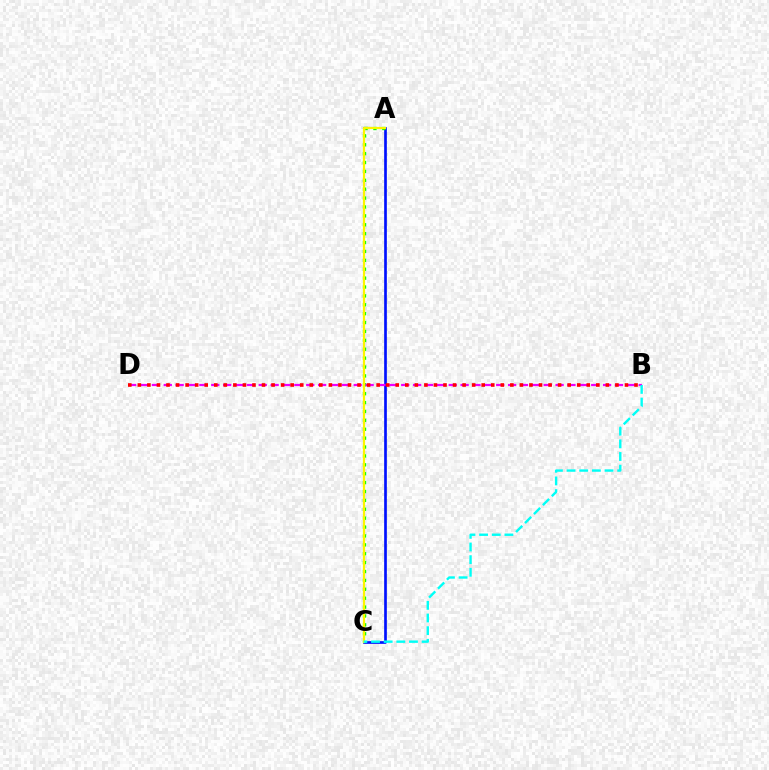{('A', 'C'): [{'color': '#0010ff', 'line_style': 'solid', 'thickness': 1.93}, {'color': '#08ff00', 'line_style': 'dotted', 'thickness': 2.42}, {'color': '#fcf500', 'line_style': 'solid', 'thickness': 1.58}], ('B', 'D'): [{'color': '#ee00ff', 'line_style': 'dashed', 'thickness': 1.61}, {'color': '#ff0000', 'line_style': 'dotted', 'thickness': 2.6}], ('B', 'C'): [{'color': '#00fff6', 'line_style': 'dashed', 'thickness': 1.72}]}